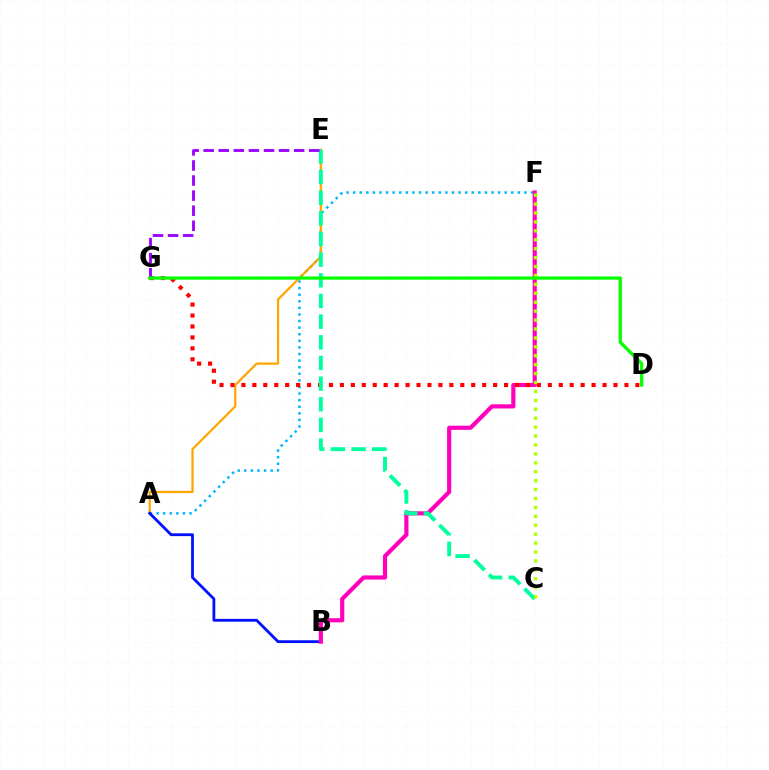{('A', 'F'): [{'color': '#00b5ff', 'line_style': 'dotted', 'thickness': 1.79}], ('A', 'E'): [{'color': '#ffa500', 'line_style': 'solid', 'thickness': 1.62}], ('A', 'B'): [{'color': '#0010ff', 'line_style': 'solid', 'thickness': 2.01}], ('B', 'F'): [{'color': '#ff00bd', 'line_style': 'solid', 'thickness': 2.99}], ('D', 'G'): [{'color': '#ff0000', 'line_style': 'dotted', 'thickness': 2.97}, {'color': '#08ff00', 'line_style': 'solid', 'thickness': 2.37}], ('C', 'E'): [{'color': '#00ff9d', 'line_style': 'dashed', 'thickness': 2.81}], ('C', 'F'): [{'color': '#b3ff00', 'line_style': 'dotted', 'thickness': 2.42}], ('E', 'G'): [{'color': '#9b00ff', 'line_style': 'dashed', 'thickness': 2.05}]}